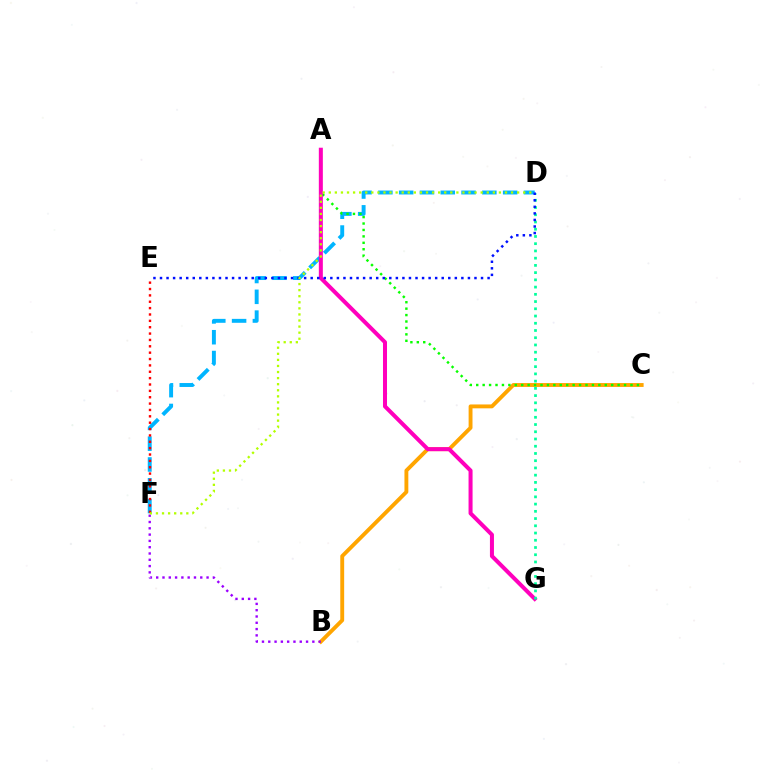{('B', 'C'): [{'color': '#ffa500', 'line_style': 'solid', 'thickness': 2.79}], ('D', 'F'): [{'color': '#00b5ff', 'line_style': 'dashed', 'thickness': 2.83}, {'color': '#b3ff00', 'line_style': 'dotted', 'thickness': 1.65}], ('A', 'C'): [{'color': '#08ff00', 'line_style': 'dotted', 'thickness': 1.75}], ('A', 'G'): [{'color': '#ff00bd', 'line_style': 'solid', 'thickness': 2.89}], ('D', 'G'): [{'color': '#00ff9d', 'line_style': 'dotted', 'thickness': 1.97}], ('E', 'F'): [{'color': '#ff0000', 'line_style': 'dotted', 'thickness': 1.73}], ('B', 'F'): [{'color': '#9b00ff', 'line_style': 'dotted', 'thickness': 1.71}], ('D', 'E'): [{'color': '#0010ff', 'line_style': 'dotted', 'thickness': 1.78}]}